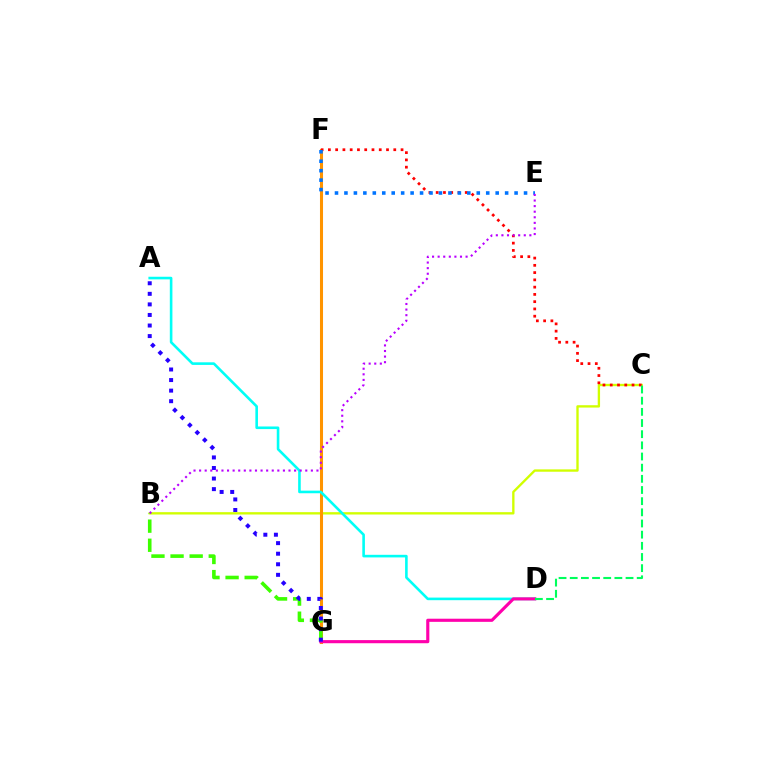{('B', 'C'): [{'color': '#d1ff00', 'line_style': 'solid', 'thickness': 1.69}], ('F', 'G'): [{'color': '#ff9400', 'line_style': 'solid', 'thickness': 2.2}], ('B', 'G'): [{'color': '#3dff00', 'line_style': 'dashed', 'thickness': 2.6}], ('C', 'F'): [{'color': '#ff0000', 'line_style': 'dotted', 'thickness': 1.97}], ('A', 'D'): [{'color': '#00fff6', 'line_style': 'solid', 'thickness': 1.88}], ('D', 'G'): [{'color': '#ff00ac', 'line_style': 'solid', 'thickness': 2.25}], ('A', 'G'): [{'color': '#2500ff', 'line_style': 'dotted', 'thickness': 2.87}], ('C', 'D'): [{'color': '#00ff5c', 'line_style': 'dashed', 'thickness': 1.52}], ('E', 'F'): [{'color': '#0074ff', 'line_style': 'dotted', 'thickness': 2.57}], ('B', 'E'): [{'color': '#b900ff', 'line_style': 'dotted', 'thickness': 1.52}]}